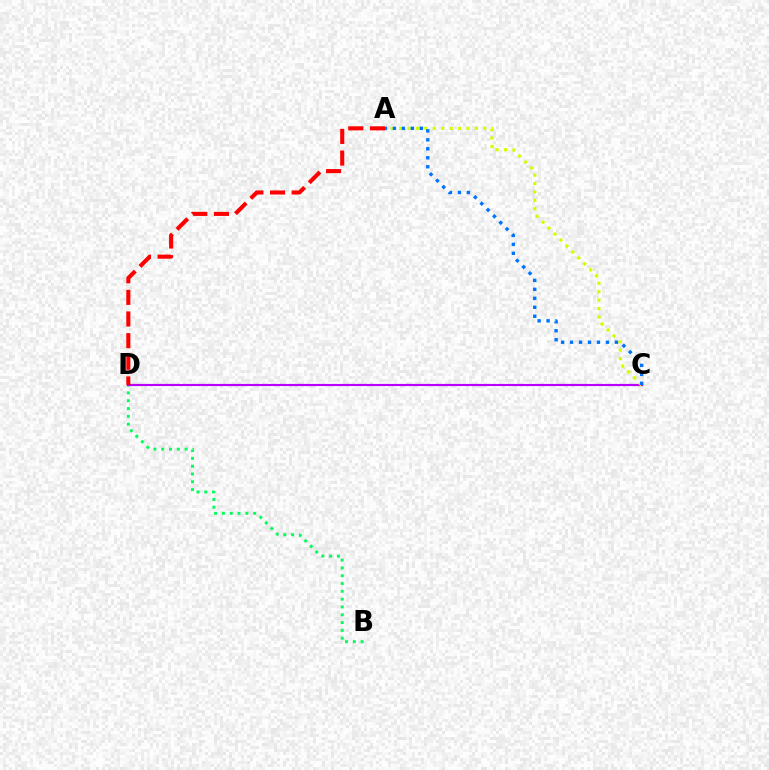{('B', 'D'): [{'color': '#00ff5c', 'line_style': 'dotted', 'thickness': 2.12}], ('C', 'D'): [{'color': '#b900ff', 'line_style': 'solid', 'thickness': 1.56}], ('A', 'C'): [{'color': '#d1ff00', 'line_style': 'dotted', 'thickness': 2.29}, {'color': '#0074ff', 'line_style': 'dotted', 'thickness': 2.44}], ('A', 'D'): [{'color': '#ff0000', 'line_style': 'dashed', 'thickness': 2.94}]}